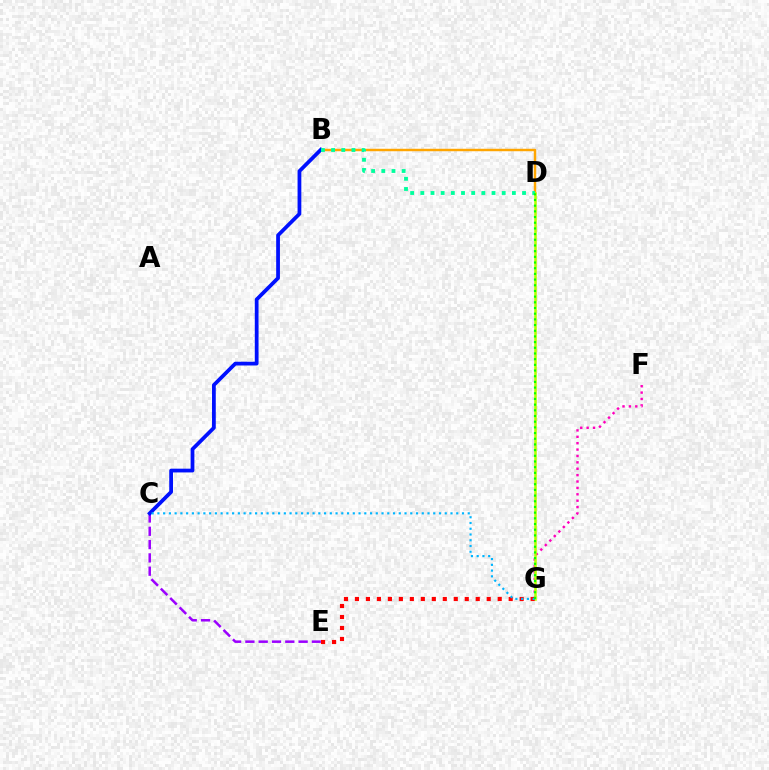{('C', 'E'): [{'color': '#9b00ff', 'line_style': 'dashed', 'thickness': 1.81}], ('F', 'G'): [{'color': '#ff00bd', 'line_style': 'dotted', 'thickness': 1.74}], ('B', 'D'): [{'color': '#ffa500', 'line_style': 'solid', 'thickness': 1.77}, {'color': '#00ff9d', 'line_style': 'dotted', 'thickness': 2.76}], ('D', 'G'): [{'color': '#b3ff00', 'line_style': 'solid', 'thickness': 1.84}, {'color': '#08ff00', 'line_style': 'dotted', 'thickness': 1.54}], ('E', 'G'): [{'color': '#ff0000', 'line_style': 'dotted', 'thickness': 2.98}], ('B', 'C'): [{'color': '#0010ff', 'line_style': 'solid', 'thickness': 2.71}], ('C', 'G'): [{'color': '#00b5ff', 'line_style': 'dotted', 'thickness': 1.56}]}